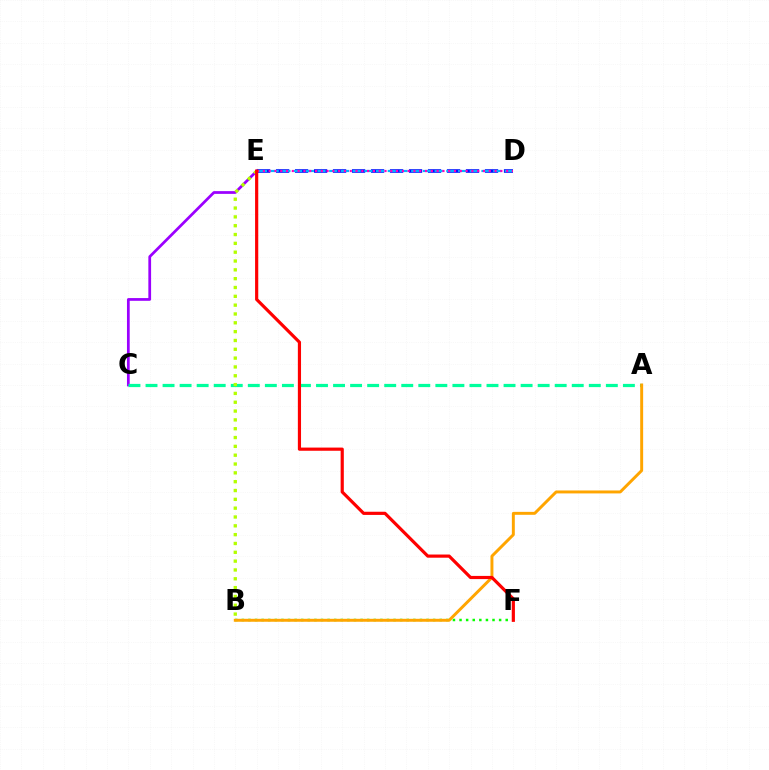{('C', 'E'): [{'color': '#9b00ff', 'line_style': 'solid', 'thickness': 1.97}], ('D', 'E'): [{'color': '#0010ff', 'line_style': 'dashed', 'thickness': 2.58}, {'color': '#00b5ff', 'line_style': 'dashed', 'thickness': 1.59}, {'color': '#ff00bd', 'line_style': 'dotted', 'thickness': 1.57}], ('A', 'C'): [{'color': '#00ff9d', 'line_style': 'dashed', 'thickness': 2.32}], ('B', 'E'): [{'color': '#b3ff00', 'line_style': 'dotted', 'thickness': 2.4}], ('B', 'F'): [{'color': '#08ff00', 'line_style': 'dotted', 'thickness': 1.79}], ('A', 'B'): [{'color': '#ffa500', 'line_style': 'solid', 'thickness': 2.12}], ('E', 'F'): [{'color': '#ff0000', 'line_style': 'solid', 'thickness': 2.29}]}